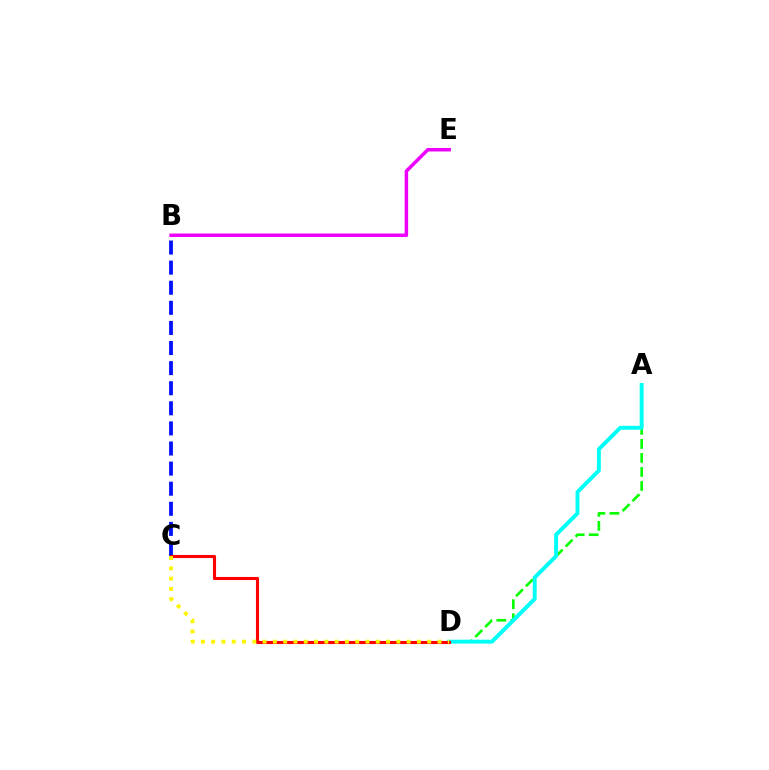{('B', 'C'): [{'color': '#0010ff', 'line_style': 'dashed', 'thickness': 2.73}], ('A', 'D'): [{'color': '#08ff00', 'line_style': 'dashed', 'thickness': 1.91}, {'color': '#00fff6', 'line_style': 'solid', 'thickness': 2.82}], ('B', 'E'): [{'color': '#ee00ff', 'line_style': 'solid', 'thickness': 2.52}], ('C', 'D'): [{'color': '#ff0000', 'line_style': 'solid', 'thickness': 2.23}, {'color': '#fcf500', 'line_style': 'dotted', 'thickness': 2.79}]}